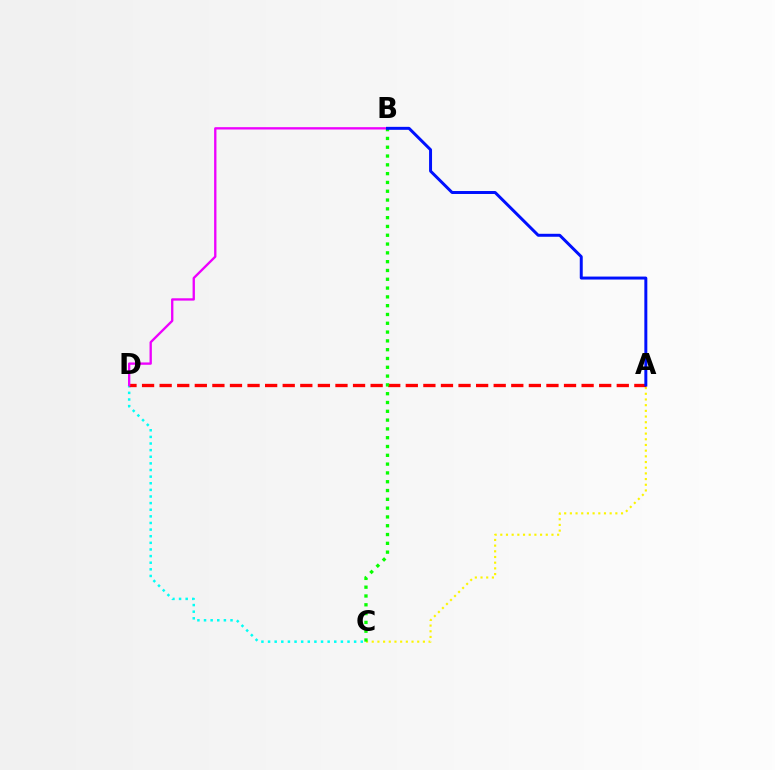{('C', 'D'): [{'color': '#00fff6', 'line_style': 'dotted', 'thickness': 1.8}], ('A', 'C'): [{'color': '#fcf500', 'line_style': 'dotted', 'thickness': 1.54}], ('A', 'D'): [{'color': '#ff0000', 'line_style': 'dashed', 'thickness': 2.39}], ('B', 'D'): [{'color': '#ee00ff', 'line_style': 'solid', 'thickness': 1.68}], ('B', 'C'): [{'color': '#08ff00', 'line_style': 'dotted', 'thickness': 2.39}], ('A', 'B'): [{'color': '#0010ff', 'line_style': 'solid', 'thickness': 2.14}]}